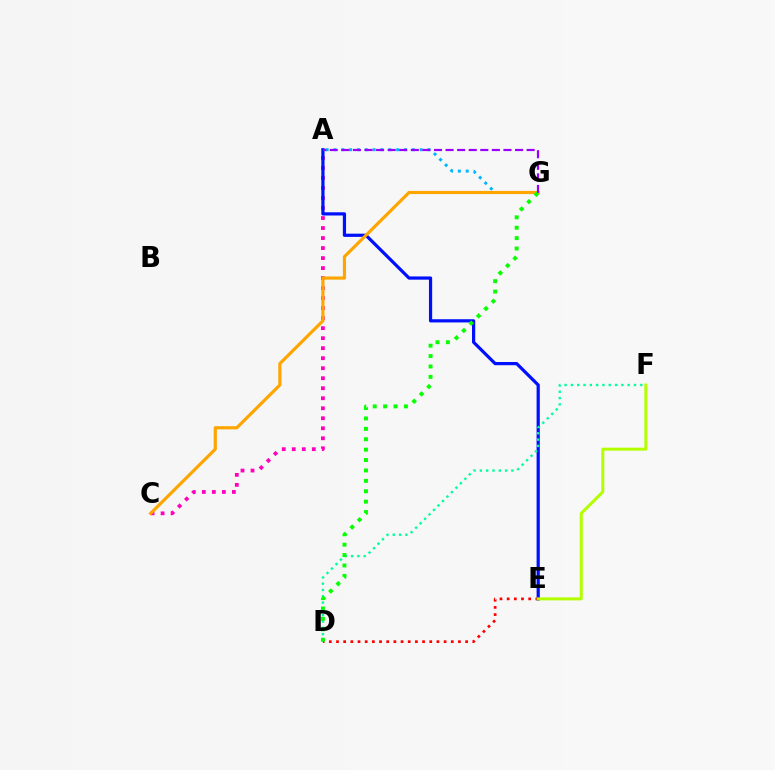{('A', 'C'): [{'color': '#ff00bd', 'line_style': 'dotted', 'thickness': 2.72}], ('A', 'G'): [{'color': '#00b5ff', 'line_style': 'dotted', 'thickness': 2.13}, {'color': '#9b00ff', 'line_style': 'dashed', 'thickness': 1.57}], ('A', 'E'): [{'color': '#0010ff', 'line_style': 'solid', 'thickness': 2.31}], ('C', 'G'): [{'color': '#ffa500', 'line_style': 'solid', 'thickness': 2.28}], ('D', 'F'): [{'color': '#00ff9d', 'line_style': 'dotted', 'thickness': 1.71}], ('D', 'E'): [{'color': '#ff0000', 'line_style': 'dotted', 'thickness': 1.95}], ('E', 'F'): [{'color': '#b3ff00', 'line_style': 'solid', 'thickness': 2.16}], ('D', 'G'): [{'color': '#08ff00', 'line_style': 'dotted', 'thickness': 2.83}]}